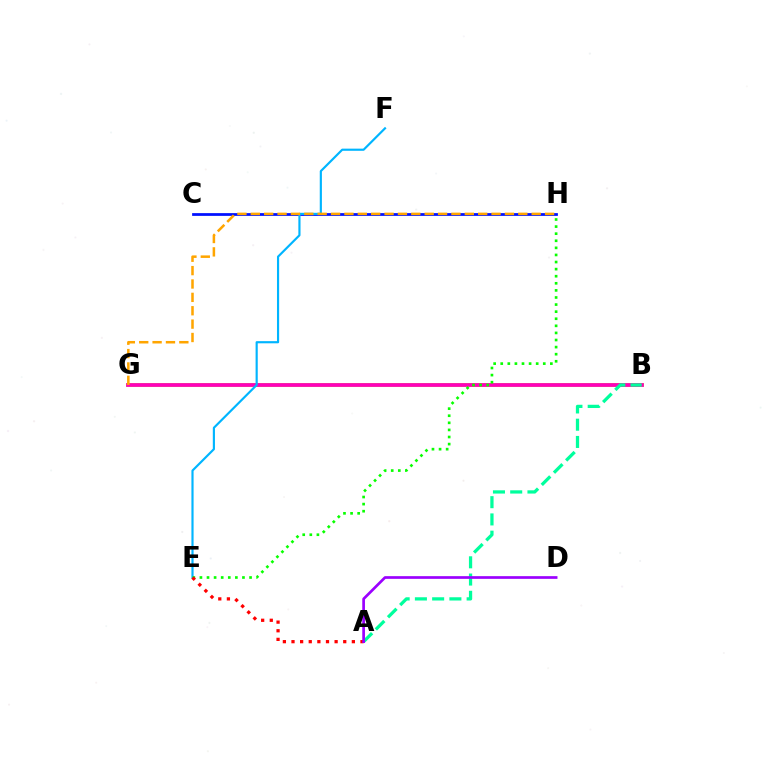{('C', 'H'): [{'color': '#0010ff', 'line_style': 'solid', 'thickness': 1.98}], ('B', 'G'): [{'color': '#b3ff00', 'line_style': 'solid', 'thickness': 2.75}, {'color': '#ff00bd', 'line_style': 'solid', 'thickness': 2.67}], ('E', 'F'): [{'color': '#00b5ff', 'line_style': 'solid', 'thickness': 1.56}], ('E', 'H'): [{'color': '#08ff00', 'line_style': 'dotted', 'thickness': 1.93}], ('A', 'B'): [{'color': '#00ff9d', 'line_style': 'dashed', 'thickness': 2.34}], ('A', 'E'): [{'color': '#ff0000', 'line_style': 'dotted', 'thickness': 2.34}], ('A', 'D'): [{'color': '#9b00ff', 'line_style': 'solid', 'thickness': 1.94}], ('G', 'H'): [{'color': '#ffa500', 'line_style': 'dashed', 'thickness': 1.82}]}